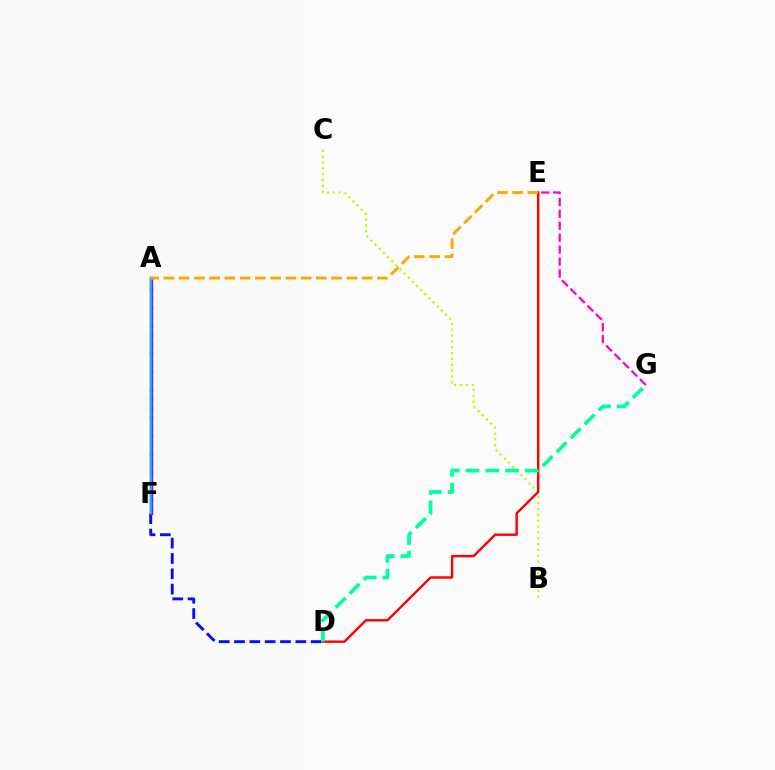{('A', 'F'): [{'color': '#08ff00', 'line_style': 'dotted', 'thickness': 2.49}, {'color': '#9b00ff', 'line_style': 'solid', 'thickness': 2.48}, {'color': '#00b5ff', 'line_style': 'solid', 'thickness': 1.56}], ('B', 'C'): [{'color': '#b3ff00', 'line_style': 'dotted', 'thickness': 1.59}], ('D', 'F'): [{'color': '#0010ff', 'line_style': 'dashed', 'thickness': 2.08}], ('D', 'E'): [{'color': '#ff0000', 'line_style': 'solid', 'thickness': 1.73}], ('E', 'G'): [{'color': '#ff00bd', 'line_style': 'dashed', 'thickness': 1.62}], ('D', 'G'): [{'color': '#00ff9d', 'line_style': 'dashed', 'thickness': 2.68}], ('A', 'E'): [{'color': '#ffa500', 'line_style': 'dashed', 'thickness': 2.07}]}